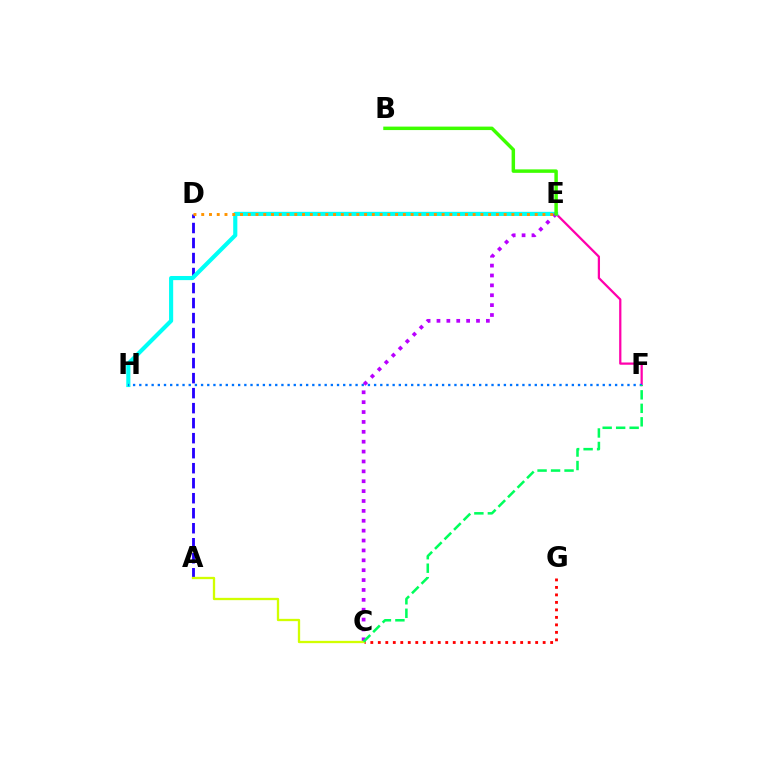{('A', 'D'): [{'color': '#2500ff', 'line_style': 'dashed', 'thickness': 2.04}], ('E', 'F'): [{'color': '#ff00ac', 'line_style': 'solid', 'thickness': 1.62}], ('E', 'H'): [{'color': '#00fff6', 'line_style': 'solid', 'thickness': 2.97}], ('C', 'E'): [{'color': '#b900ff', 'line_style': 'dotted', 'thickness': 2.69}], ('D', 'E'): [{'color': '#ff9400', 'line_style': 'dotted', 'thickness': 2.11}], ('C', 'G'): [{'color': '#ff0000', 'line_style': 'dotted', 'thickness': 2.04}], ('F', 'H'): [{'color': '#0074ff', 'line_style': 'dotted', 'thickness': 1.68}], ('A', 'C'): [{'color': '#d1ff00', 'line_style': 'solid', 'thickness': 1.66}], ('B', 'E'): [{'color': '#3dff00', 'line_style': 'solid', 'thickness': 2.5}], ('C', 'F'): [{'color': '#00ff5c', 'line_style': 'dashed', 'thickness': 1.83}]}